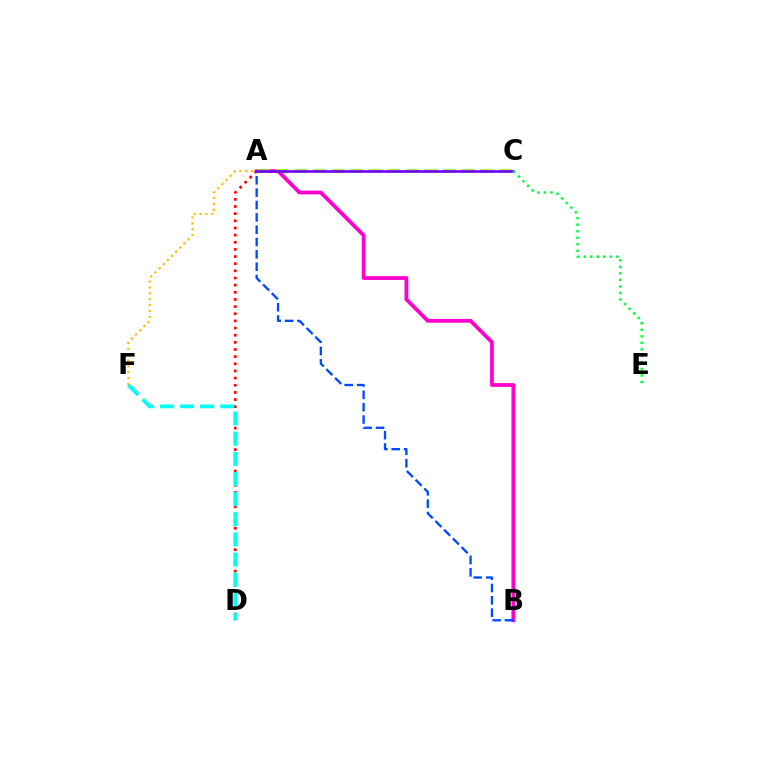{('A', 'B'): [{'color': '#ff00cf', 'line_style': 'solid', 'thickness': 2.72}, {'color': '#004bff', 'line_style': 'dashed', 'thickness': 1.68}], ('A', 'F'): [{'color': '#ffbd00', 'line_style': 'dotted', 'thickness': 1.59}], ('A', 'D'): [{'color': '#ff0000', 'line_style': 'dotted', 'thickness': 1.94}], ('D', 'F'): [{'color': '#00fff6', 'line_style': 'dashed', 'thickness': 2.74}], ('A', 'C'): [{'color': '#84ff00', 'line_style': 'dashed', 'thickness': 2.53}, {'color': '#7200ff', 'line_style': 'solid', 'thickness': 1.91}], ('C', 'E'): [{'color': '#00ff39', 'line_style': 'dotted', 'thickness': 1.77}]}